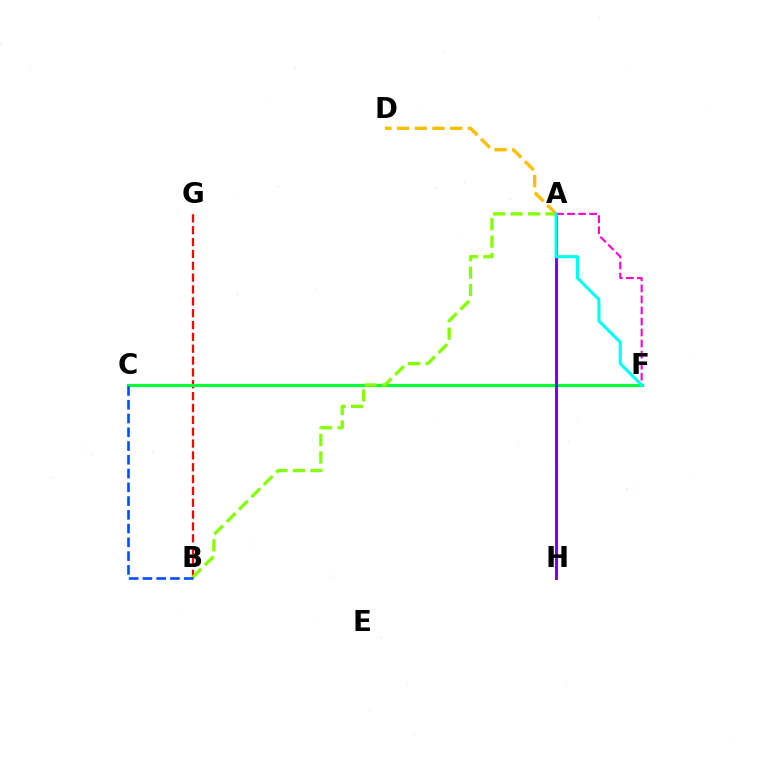{('B', 'G'): [{'color': '#ff0000', 'line_style': 'dashed', 'thickness': 1.61}], ('C', 'F'): [{'color': '#00ff39', 'line_style': 'solid', 'thickness': 2.25}], ('A', 'F'): [{'color': '#ff00cf', 'line_style': 'dashed', 'thickness': 1.5}, {'color': '#00fff6', 'line_style': 'solid', 'thickness': 2.23}], ('A', 'B'): [{'color': '#84ff00', 'line_style': 'dashed', 'thickness': 2.37}], ('B', 'C'): [{'color': '#004bff', 'line_style': 'dashed', 'thickness': 1.87}], ('A', 'D'): [{'color': '#ffbd00', 'line_style': 'dashed', 'thickness': 2.41}], ('A', 'H'): [{'color': '#7200ff', 'line_style': 'solid', 'thickness': 2.1}]}